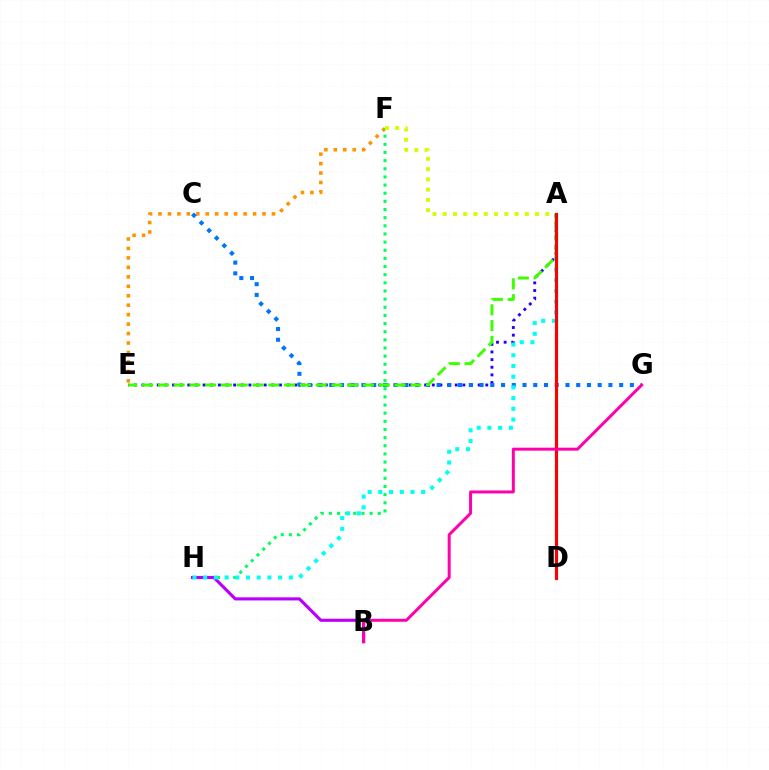{('A', 'E'): [{'color': '#2500ff', 'line_style': 'dotted', 'thickness': 2.08}, {'color': '#3dff00', 'line_style': 'dashed', 'thickness': 2.14}], ('E', 'F'): [{'color': '#ff9400', 'line_style': 'dotted', 'thickness': 2.57}], ('C', 'G'): [{'color': '#0074ff', 'line_style': 'dotted', 'thickness': 2.92}], ('F', 'H'): [{'color': '#00ff5c', 'line_style': 'dotted', 'thickness': 2.21}], ('B', 'H'): [{'color': '#b900ff', 'line_style': 'solid', 'thickness': 2.24}], ('A', 'H'): [{'color': '#00fff6', 'line_style': 'dotted', 'thickness': 2.91}], ('A', 'F'): [{'color': '#d1ff00', 'line_style': 'dotted', 'thickness': 2.79}], ('A', 'D'): [{'color': '#ff0000', 'line_style': 'solid', 'thickness': 2.27}], ('B', 'G'): [{'color': '#ff00ac', 'line_style': 'solid', 'thickness': 2.15}]}